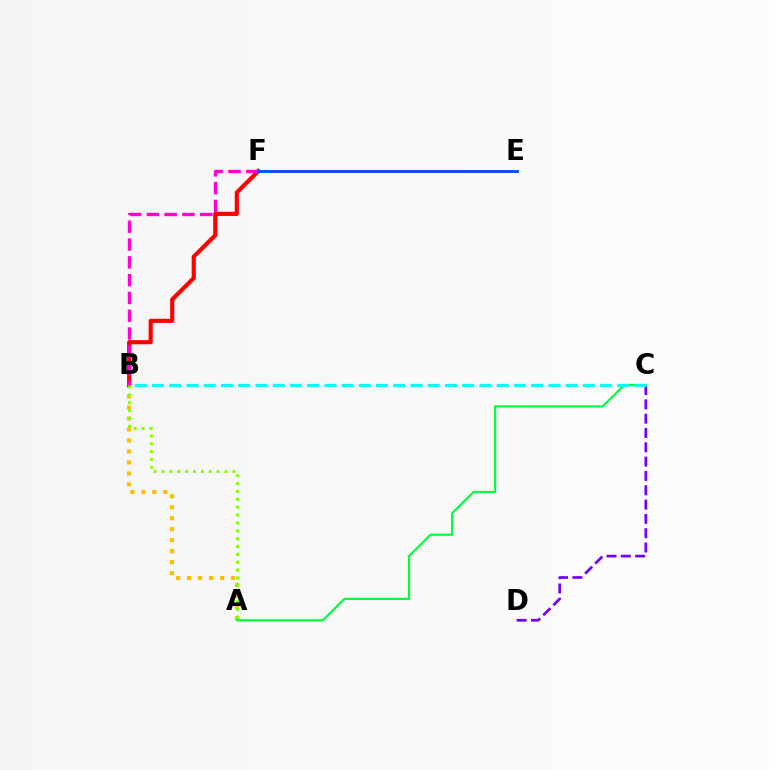{('A', 'B'): [{'color': '#ffbd00', 'line_style': 'dotted', 'thickness': 2.98}, {'color': '#84ff00', 'line_style': 'dotted', 'thickness': 2.14}], ('B', 'F'): [{'color': '#ff0000', 'line_style': 'solid', 'thickness': 2.99}, {'color': '#ff00cf', 'line_style': 'dashed', 'thickness': 2.42}], ('C', 'D'): [{'color': '#7200ff', 'line_style': 'dashed', 'thickness': 1.94}], ('E', 'F'): [{'color': '#004bff', 'line_style': 'solid', 'thickness': 2.07}], ('A', 'C'): [{'color': '#00ff39', 'line_style': 'solid', 'thickness': 1.56}], ('B', 'C'): [{'color': '#00fff6', 'line_style': 'dashed', 'thickness': 2.34}]}